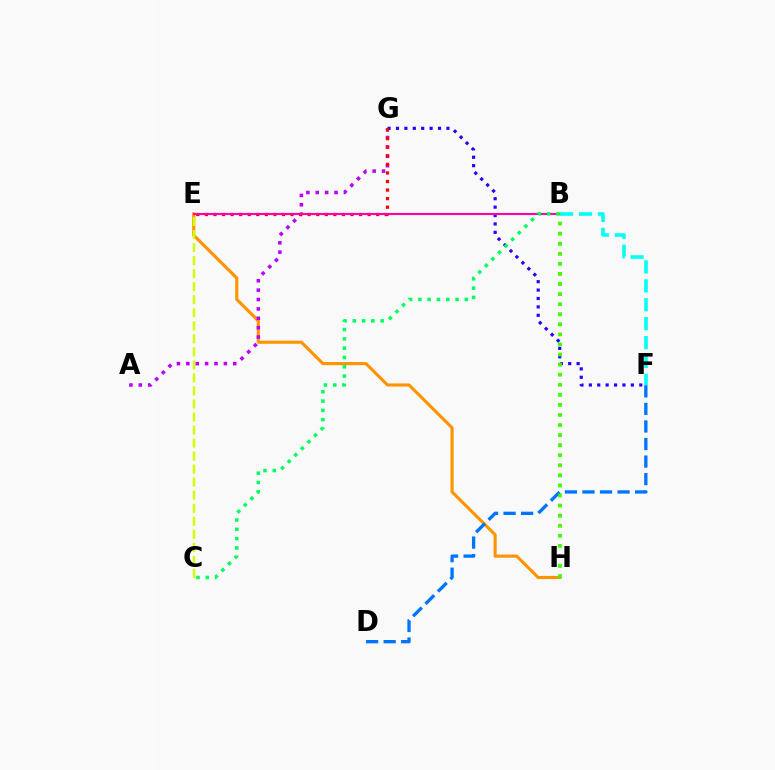{('E', 'H'): [{'color': '#ff9400', 'line_style': 'solid', 'thickness': 2.25}], ('A', 'G'): [{'color': '#b900ff', 'line_style': 'dotted', 'thickness': 2.55}], ('F', 'G'): [{'color': '#2500ff', 'line_style': 'dotted', 'thickness': 2.28}], ('E', 'G'): [{'color': '#ff0000', 'line_style': 'dotted', 'thickness': 2.33}], ('D', 'F'): [{'color': '#0074ff', 'line_style': 'dashed', 'thickness': 2.38}], ('B', 'E'): [{'color': '#ff00ac', 'line_style': 'solid', 'thickness': 1.52}], ('B', 'C'): [{'color': '#00ff5c', 'line_style': 'dotted', 'thickness': 2.53}], ('B', 'H'): [{'color': '#3dff00', 'line_style': 'dotted', 'thickness': 2.74}], ('C', 'E'): [{'color': '#d1ff00', 'line_style': 'dashed', 'thickness': 1.77}], ('B', 'F'): [{'color': '#00fff6', 'line_style': 'dashed', 'thickness': 2.57}]}